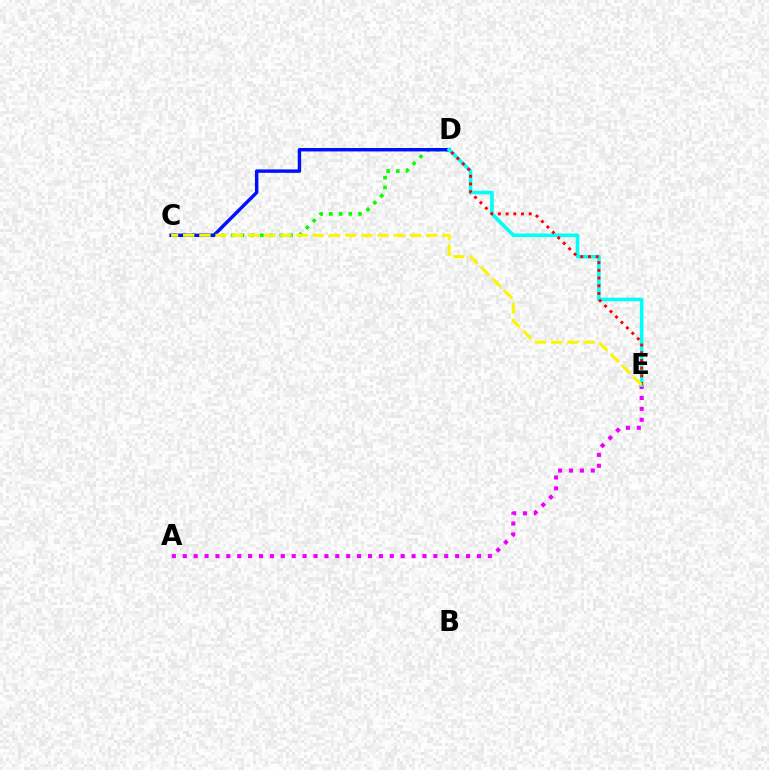{('C', 'D'): [{'color': '#08ff00', 'line_style': 'dotted', 'thickness': 2.64}, {'color': '#0010ff', 'line_style': 'solid', 'thickness': 2.47}], ('A', 'E'): [{'color': '#ee00ff', 'line_style': 'dotted', 'thickness': 2.96}], ('D', 'E'): [{'color': '#00fff6', 'line_style': 'solid', 'thickness': 2.59}, {'color': '#ff0000', 'line_style': 'dotted', 'thickness': 2.09}], ('C', 'E'): [{'color': '#fcf500', 'line_style': 'dashed', 'thickness': 2.2}]}